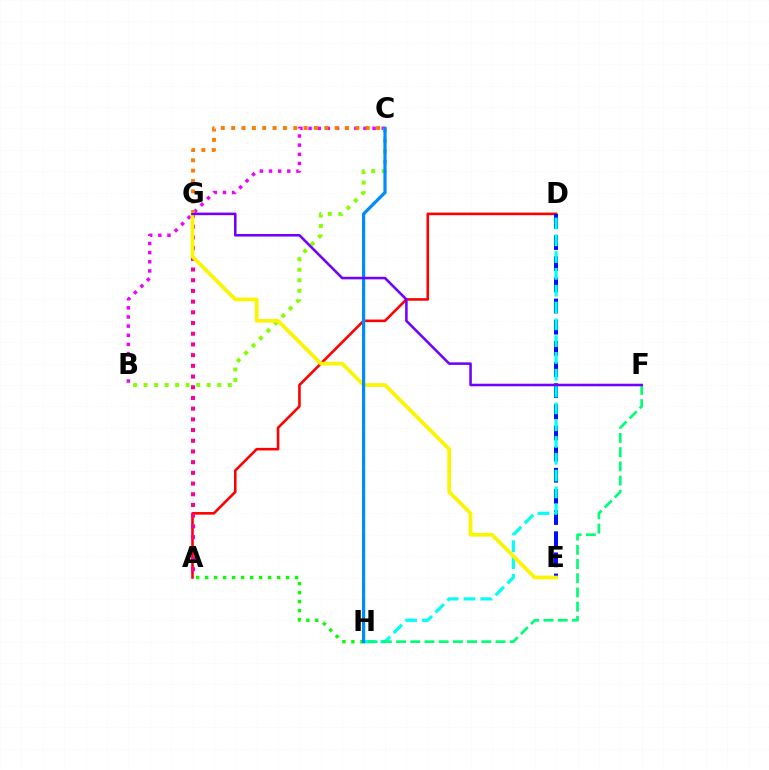{('A', 'D'): [{'color': '#ff0000', 'line_style': 'solid', 'thickness': 1.87}], ('D', 'E'): [{'color': '#0010ff', 'line_style': 'dashed', 'thickness': 2.87}], ('B', 'C'): [{'color': '#ee00ff', 'line_style': 'dotted', 'thickness': 2.49}, {'color': '#84ff00', 'line_style': 'dotted', 'thickness': 2.86}], ('A', 'G'): [{'color': '#ff0094', 'line_style': 'dotted', 'thickness': 2.91}], ('D', 'H'): [{'color': '#00fff6', 'line_style': 'dashed', 'thickness': 2.28}], ('C', 'G'): [{'color': '#ff7c00', 'line_style': 'dotted', 'thickness': 2.81}], ('A', 'H'): [{'color': '#08ff00', 'line_style': 'dotted', 'thickness': 2.44}], ('E', 'G'): [{'color': '#fcf500', 'line_style': 'solid', 'thickness': 2.67}], ('F', 'H'): [{'color': '#00ff74', 'line_style': 'dashed', 'thickness': 1.93}], ('C', 'H'): [{'color': '#008cff', 'line_style': 'solid', 'thickness': 2.31}], ('F', 'G'): [{'color': '#7200ff', 'line_style': 'solid', 'thickness': 1.85}]}